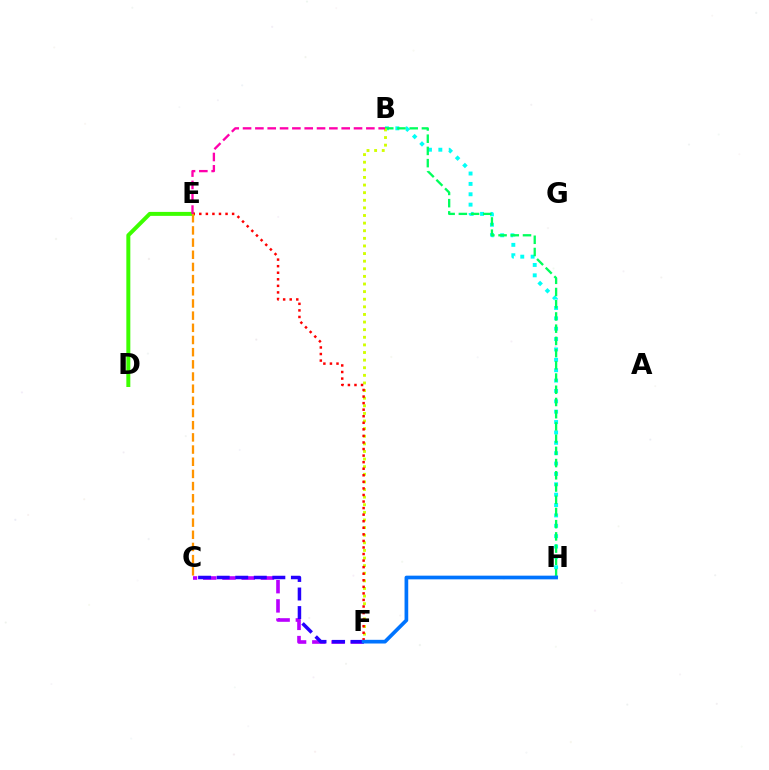{('B', 'H'): [{'color': '#00fff6', 'line_style': 'dotted', 'thickness': 2.82}, {'color': '#00ff5c', 'line_style': 'dashed', 'thickness': 1.66}], ('C', 'F'): [{'color': '#b900ff', 'line_style': 'dashed', 'thickness': 2.61}, {'color': '#2500ff', 'line_style': 'dashed', 'thickness': 2.52}], ('D', 'E'): [{'color': '#3dff00', 'line_style': 'solid', 'thickness': 2.86}], ('B', 'F'): [{'color': '#d1ff00', 'line_style': 'dotted', 'thickness': 2.07}], ('E', 'F'): [{'color': '#ff0000', 'line_style': 'dotted', 'thickness': 1.78}], ('C', 'E'): [{'color': '#ff9400', 'line_style': 'dashed', 'thickness': 1.65}], ('B', 'E'): [{'color': '#ff00ac', 'line_style': 'dashed', 'thickness': 1.67}], ('F', 'H'): [{'color': '#0074ff', 'line_style': 'solid', 'thickness': 2.65}]}